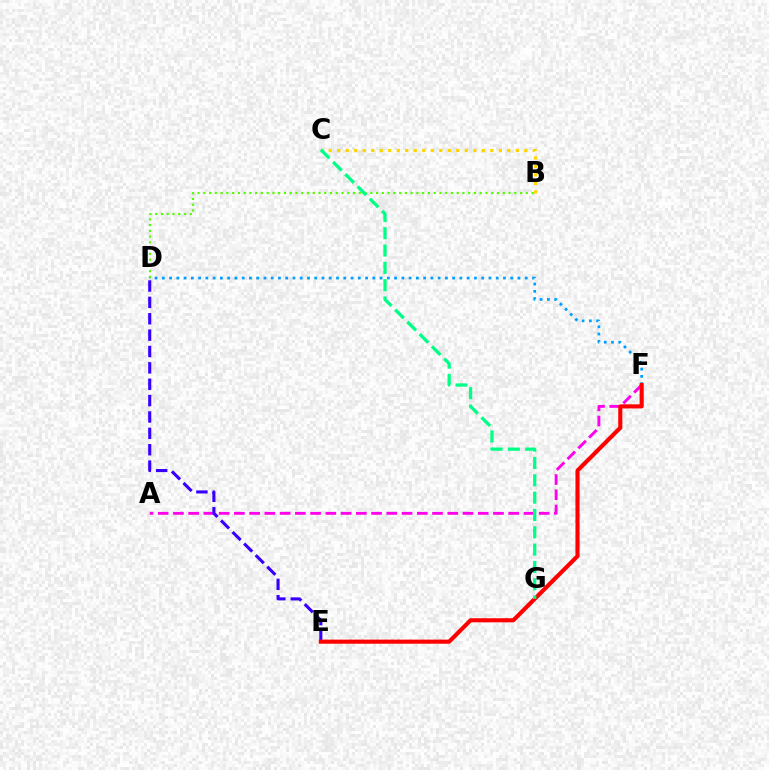{('B', 'D'): [{'color': '#4fff00', 'line_style': 'dotted', 'thickness': 1.56}], ('A', 'F'): [{'color': '#ff00ed', 'line_style': 'dashed', 'thickness': 2.07}], ('D', 'E'): [{'color': '#3700ff', 'line_style': 'dashed', 'thickness': 2.22}], ('D', 'F'): [{'color': '#009eff', 'line_style': 'dotted', 'thickness': 1.97}], ('B', 'C'): [{'color': '#ffd500', 'line_style': 'dotted', 'thickness': 2.31}], ('E', 'F'): [{'color': '#ff0000', 'line_style': 'solid', 'thickness': 2.96}], ('C', 'G'): [{'color': '#00ff86', 'line_style': 'dashed', 'thickness': 2.35}]}